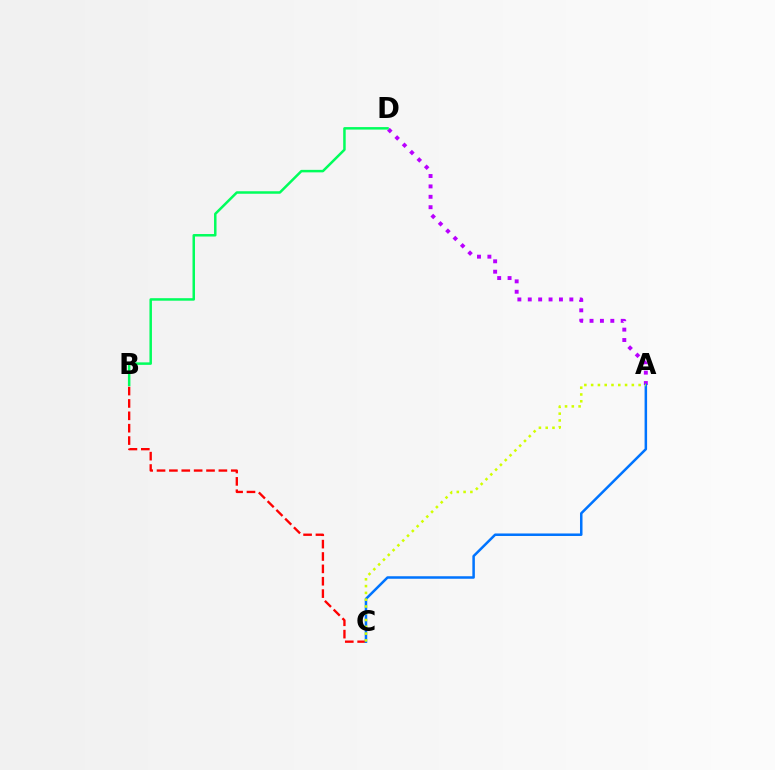{('B', 'C'): [{'color': '#ff0000', 'line_style': 'dashed', 'thickness': 1.68}], ('A', 'D'): [{'color': '#b900ff', 'line_style': 'dotted', 'thickness': 2.82}], ('A', 'C'): [{'color': '#0074ff', 'line_style': 'solid', 'thickness': 1.81}, {'color': '#d1ff00', 'line_style': 'dotted', 'thickness': 1.84}], ('B', 'D'): [{'color': '#00ff5c', 'line_style': 'solid', 'thickness': 1.8}]}